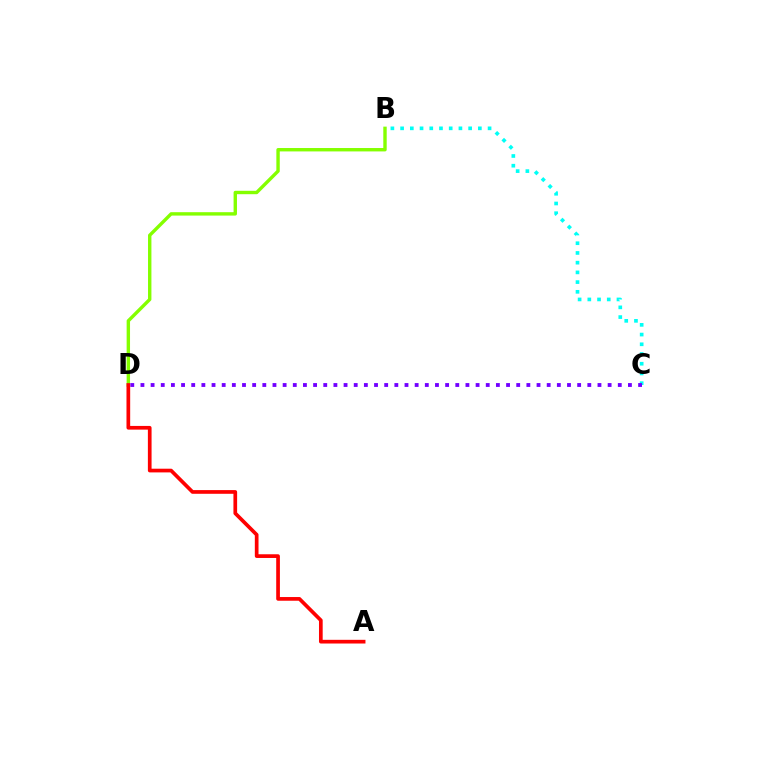{('B', 'D'): [{'color': '#84ff00', 'line_style': 'solid', 'thickness': 2.44}], ('B', 'C'): [{'color': '#00fff6', 'line_style': 'dotted', 'thickness': 2.64}], ('A', 'D'): [{'color': '#ff0000', 'line_style': 'solid', 'thickness': 2.66}], ('C', 'D'): [{'color': '#7200ff', 'line_style': 'dotted', 'thickness': 2.76}]}